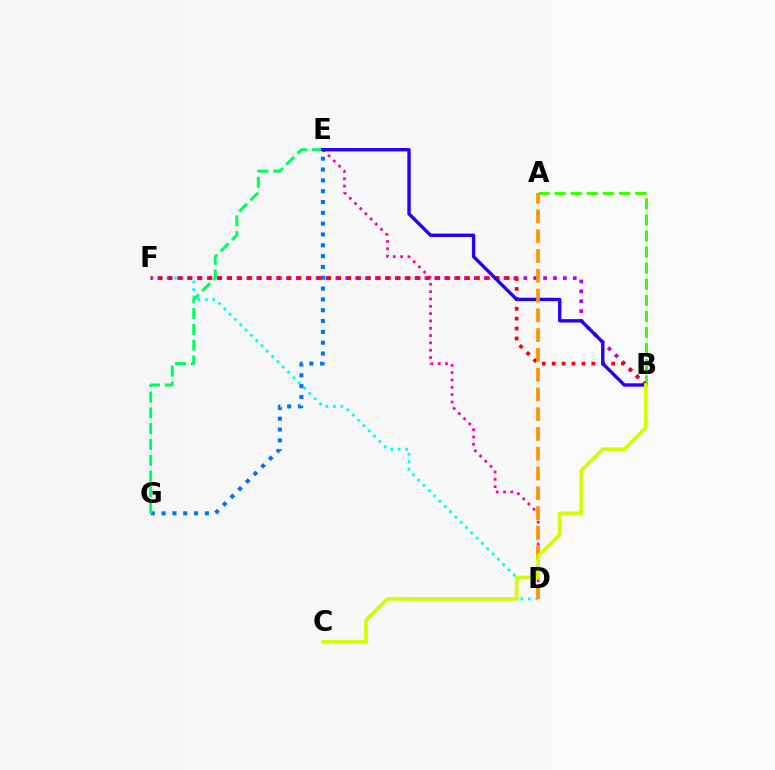{('D', 'F'): [{'color': '#00fff6', 'line_style': 'dotted', 'thickness': 2.03}], ('B', 'F'): [{'color': '#b900ff', 'line_style': 'dotted', 'thickness': 2.69}, {'color': '#ff0000', 'line_style': 'dotted', 'thickness': 2.69}], ('A', 'B'): [{'color': '#3dff00', 'line_style': 'dashed', 'thickness': 2.19}], ('D', 'E'): [{'color': '#ff00ac', 'line_style': 'dotted', 'thickness': 1.99}], ('E', 'G'): [{'color': '#0074ff', 'line_style': 'dotted', 'thickness': 2.94}, {'color': '#00ff5c', 'line_style': 'dashed', 'thickness': 2.15}], ('B', 'E'): [{'color': '#2500ff', 'line_style': 'solid', 'thickness': 2.44}], ('A', 'D'): [{'color': '#ff9400', 'line_style': 'dashed', 'thickness': 2.69}], ('B', 'C'): [{'color': '#d1ff00', 'line_style': 'solid', 'thickness': 2.64}]}